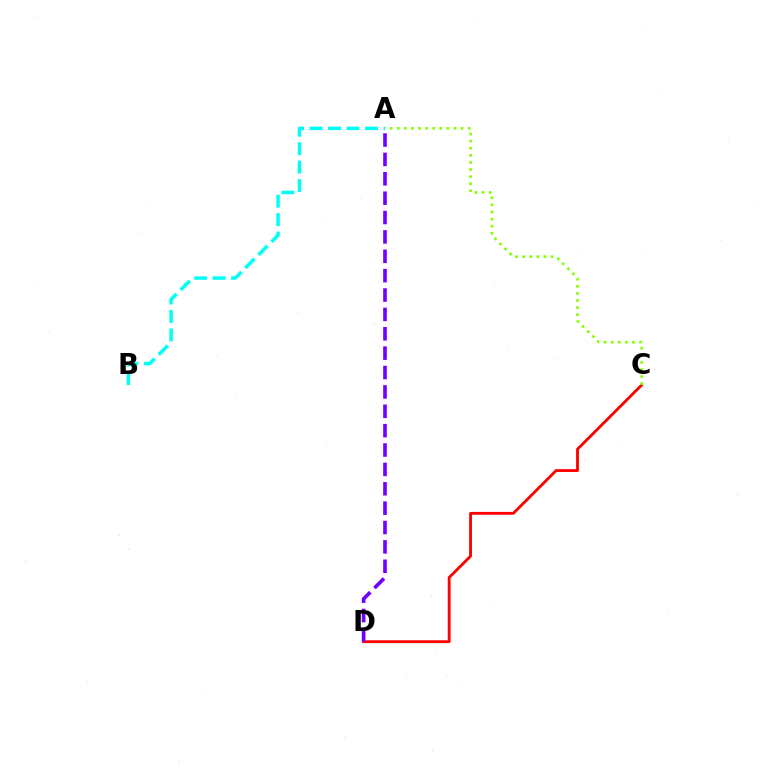{('C', 'D'): [{'color': '#ff0000', 'line_style': 'solid', 'thickness': 2.05}], ('A', 'D'): [{'color': '#7200ff', 'line_style': 'dashed', 'thickness': 2.63}], ('A', 'B'): [{'color': '#00fff6', 'line_style': 'dashed', 'thickness': 2.51}], ('A', 'C'): [{'color': '#84ff00', 'line_style': 'dotted', 'thickness': 1.93}]}